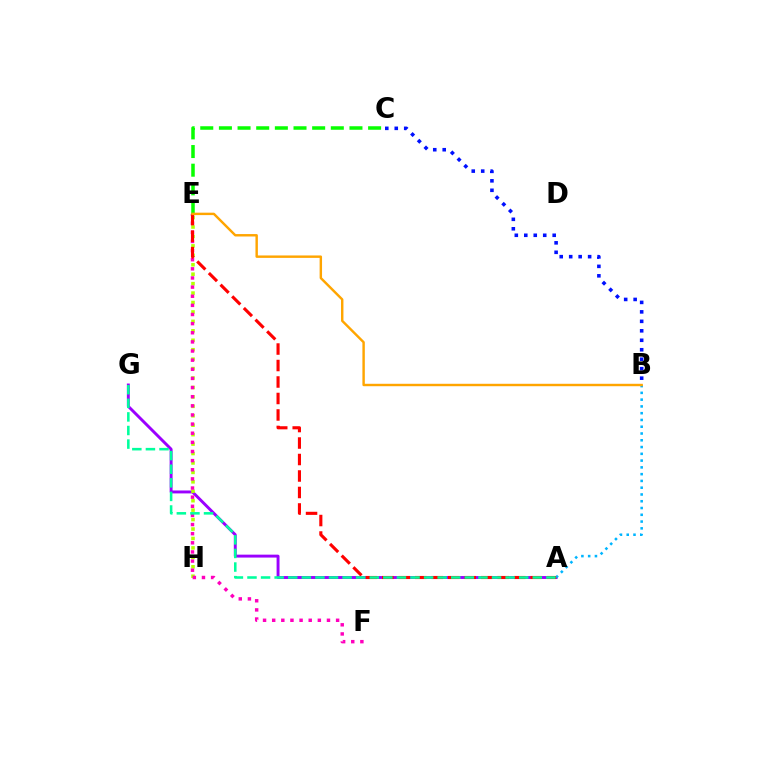{('A', 'G'): [{'color': '#9b00ff', 'line_style': 'solid', 'thickness': 2.1}, {'color': '#00ff9d', 'line_style': 'dashed', 'thickness': 1.85}], ('C', 'E'): [{'color': '#08ff00', 'line_style': 'dashed', 'thickness': 2.53}], ('A', 'B'): [{'color': '#00b5ff', 'line_style': 'dotted', 'thickness': 1.84}], ('E', 'H'): [{'color': '#b3ff00', 'line_style': 'dotted', 'thickness': 2.56}], ('E', 'F'): [{'color': '#ff00bd', 'line_style': 'dotted', 'thickness': 2.48}], ('B', 'C'): [{'color': '#0010ff', 'line_style': 'dotted', 'thickness': 2.57}], ('A', 'E'): [{'color': '#ff0000', 'line_style': 'dashed', 'thickness': 2.24}], ('B', 'E'): [{'color': '#ffa500', 'line_style': 'solid', 'thickness': 1.75}]}